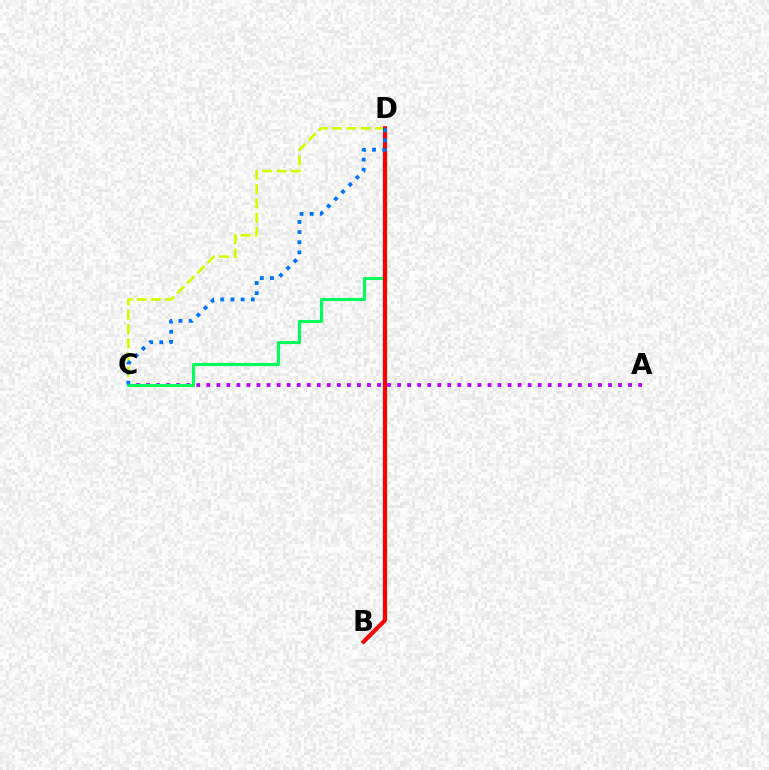{('A', 'C'): [{'color': '#b900ff', 'line_style': 'dotted', 'thickness': 2.73}], ('C', 'D'): [{'color': '#00ff5c', 'line_style': 'solid', 'thickness': 2.23}, {'color': '#d1ff00', 'line_style': 'dashed', 'thickness': 1.94}, {'color': '#0074ff', 'line_style': 'dotted', 'thickness': 2.76}], ('B', 'D'): [{'color': '#ff0000', 'line_style': 'solid', 'thickness': 2.98}]}